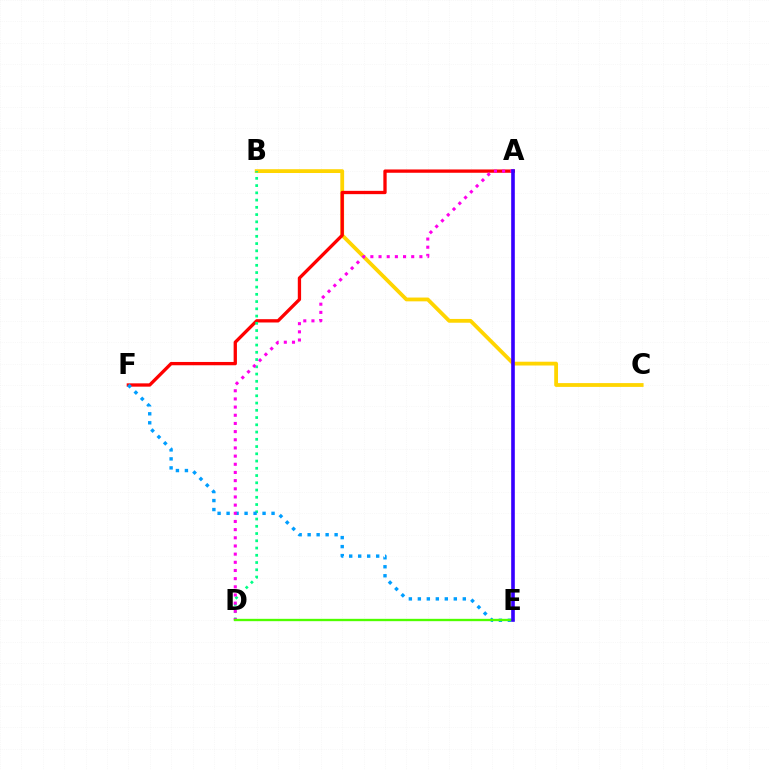{('B', 'C'): [{'color': '#ffd500', 'line_style': 'solid', 'thickness': 2.73}], ('A', 'F'): [{'color': '#ff0000', 'line_style': 'solid', 'thickness': 2.38}], ('B', 'D'): [{'color': '#00ff86', 'line_style': 'dotted', 'thickness': 1.97}], ('E', 'F'): [{'color': '#009eff', 'line_style': 'dotted', 'thickness': 2.44}], ('A', 'D'): [{'color': '#ff00ed', 'line_style': 'dotted', 'thickness': 2.22}], ('D', 'E'): [{'color': '#4fff00', 'line_style': 'solid', 'thickness': 1.69}], ('A', 'E'): [{'color': '#3700ff', 'line_style': 'solid', 'thickness': 2.61}]}